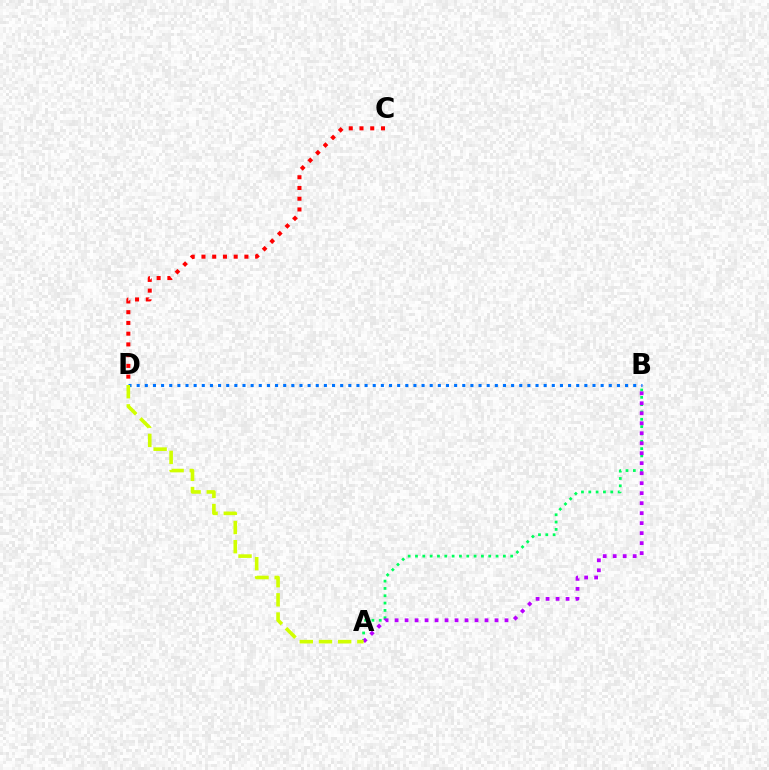{('A', 'B'): [{'color': '#00ff5c', 'line_style': 'dotted', 'thickness': 1.99}, {'color': '#b900ff', 'line_style': 'dotted', 'thickness': 2.71}], ('C', 'D'): [{'color': '#ff0000', 'line_style': 'dotted', 'thickness': 2.92}], ('B', 'D'): [{'color': '#0074ff', 'line_style': 'dotted', 'thickness': 2.21}], ('A', 'D'): [{'color': '#d1ff00', 'line_style': 'dashed', 'thickness': 2.61}]}